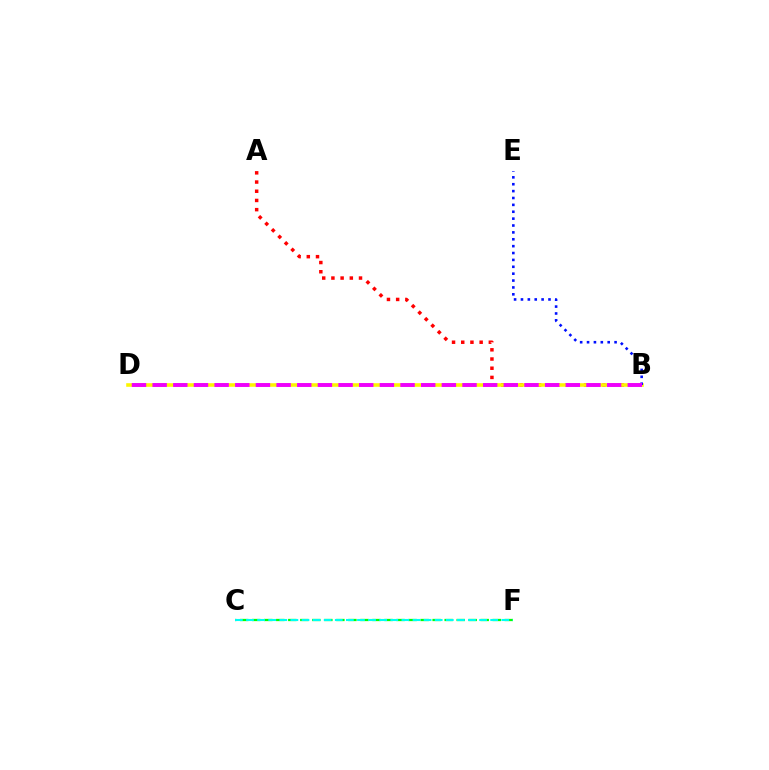{('A', 'B'): [{'color': '#ff0000', 'line_style': 'dotted', 'thickness': 2.5}], ('B', 'D'): [{'color': '#fcf500', 'line_style': 'solid', 'thickness': 2.58}, {'color': '#ee00ff', 'line_style': 'dashed', 'thickness': 2.81}], ('B', 'E'): [{'color': '#0010ff', 'line_style': 'dotted', 'thickness': 1.87}], ('C', 'F'): [{'color': '#08ff00', 'line_style': 'dashed', 'thickness': 1.63}, {'color': '#00fff6', 'line_style': 'dashed', 'thickness': 1.51}]}